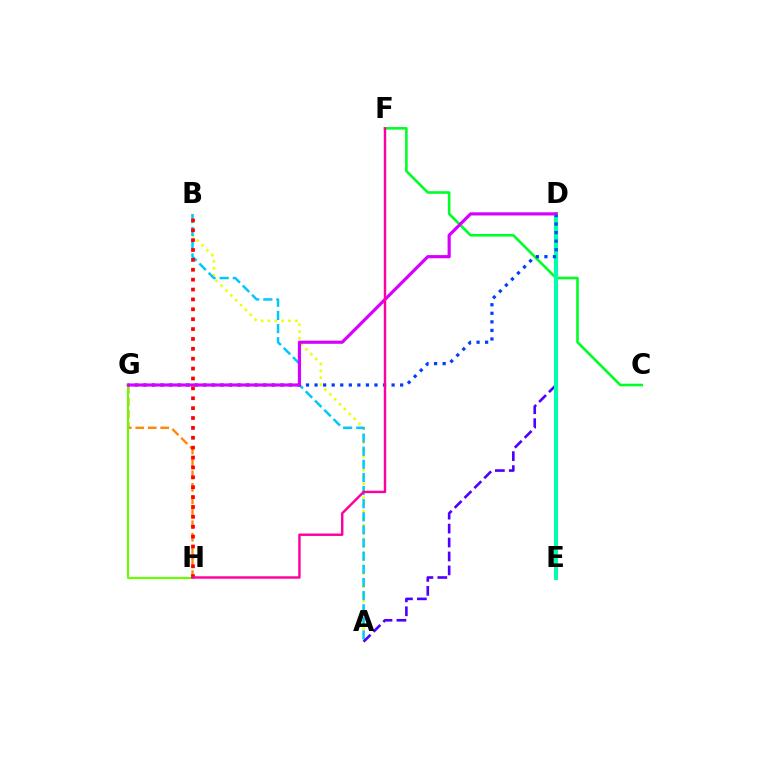{('C', 'F'): [{'color': '#00ff27', 'line_style': 'solid', 'thickness': 1.88}], ('A', 'B'): [{'color': '#eeff00', 'line_style': 'dotted', 'thickness': 1.87}, {'color': '#00c7ff', 'line_style': 'dashed', 'thickness': 1.78}], ('G', 'H'): [{'color': '#ff8800', 'line_style': 'dashed', 'thickness': 1.69}, {'color': '#66ff00', 'line_style': 'solid', 'thickness': 1.55}], ('A', 'D'): [{'color': '#4f00ff', 'line_style': 'dashed', 'thickness': 1.89}], ('D', 'E'): [{'color': '#00ffaf', 'line_style': 'solid', 'thickness': 2.97}], ('D', 'G'): [{'color': '#003fff', 'line_style': 'dotted', 'thickness': 2.33}, {'color': '#d600ff', 'line_style': 'solid', 'thickness': 2.28}], ('B', 'H'): [{'color': '#ff0000', 'line_style': 'dotted', 'thickness': 2.69}], ('F', 'H'): [{'color': '#ff00a0', 'line_style': 'solid', 'thickness': 1.75}]}